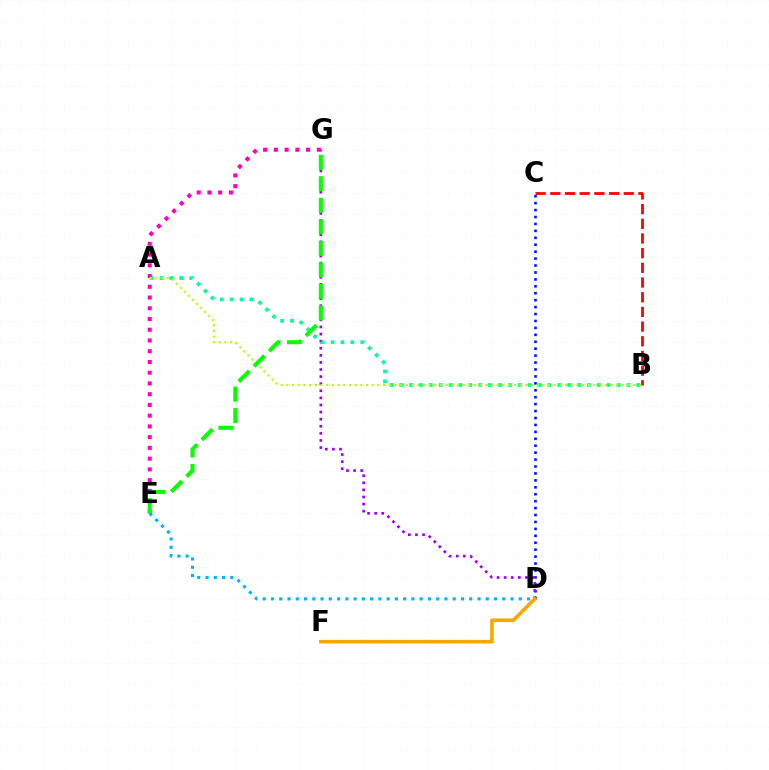{('D', 'E'): [{'color': '#00b5ff', 'line_style': 'dotted', 'thickness': 2.24}], ('C', 'D'): [{'color': '#0010ff', 'line_style': 'dotted', 'thickness': 1.88}], ('D', 'G'): [{'color': '#9b00ff', 'line_style': 'dotted', 'thickness': 1.93}], ('A', 'B'): [{'color': '#00ff9d', 'line_style': 'dotted', 'thickness': 2.69}, {'color': '#b3ff00', 'line_style': 'dotted', 'thickness': 1.55}], ('E', 'G'): [{'color': '#ff00bd', 'line_style': 'dotted', 'thickness': 2.92}, {'color': '#08ff00', 'line_style': 'dashed', 'thickness': 2.92}], ('B', 'C'): [{'color': '#ff0000', 'line_style': 'dashed', 'thickness': 1.99}], ('D', 'F'): [{'color': '#ffa500', 'line_style': 'solid', 'thickness': 2.59}]}